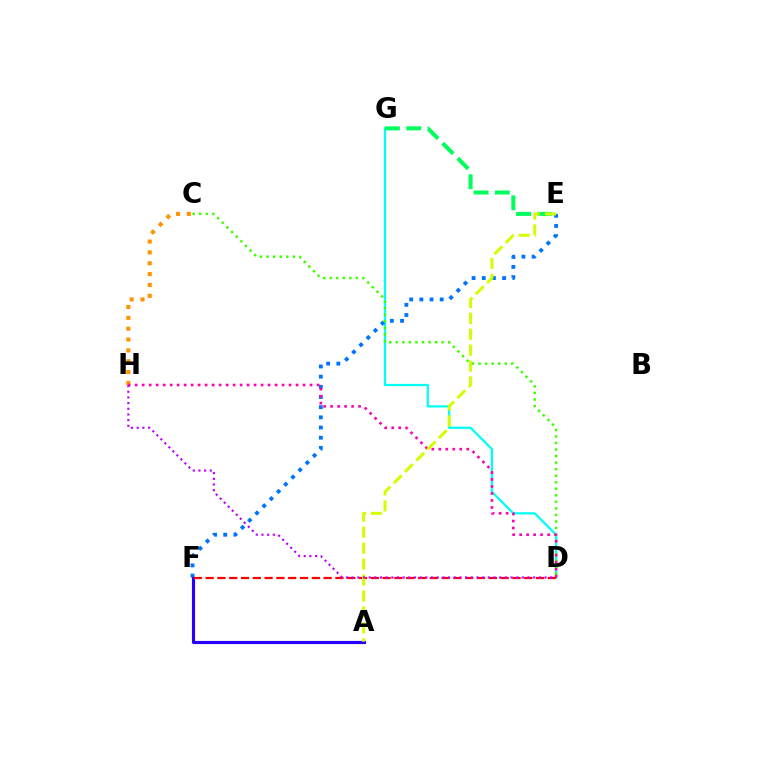{('D', 'G'): [{'color': '#00fff6', 'line_style': 'solid', 'thickness': 1.62}], ('E', 'F'): [{'color': '#0074ff', 'line_style': 'dotted', 'thickness': 2.77}], ('E', 'G'): [{'color': '#00ff5c', 'line_style': 'dashed', 'thickness': 2.89}], ('C', 'D'): [{'color': '#3dff00', 'line_style': 'dotted', 'thickness': 1.78}], ('C', 'H'): [{'color': '#ff9400', 'line_style': 'dotted', 'thickness': 2.95}], ('D', 'H'): [{'color': '#ff00ac', 'line_style': 'dotted', 'thickness': 1.9}, {'color': '#b900ff', 'line_style': 'dotted', 'thickness': 1.54}], ('A', 'F'): [{'color': '#2500ff', 'line_style': 'solid', 'thickness': 2.26}], ('D', 'F'): [{'color': '#ff0000', 'line_style': 'dashed', 'thickness': 1.6}], ('A', 'E'): [{'color': '#d1ff00', 'line_style': 'dashed', 'thickness': 2.16}]}